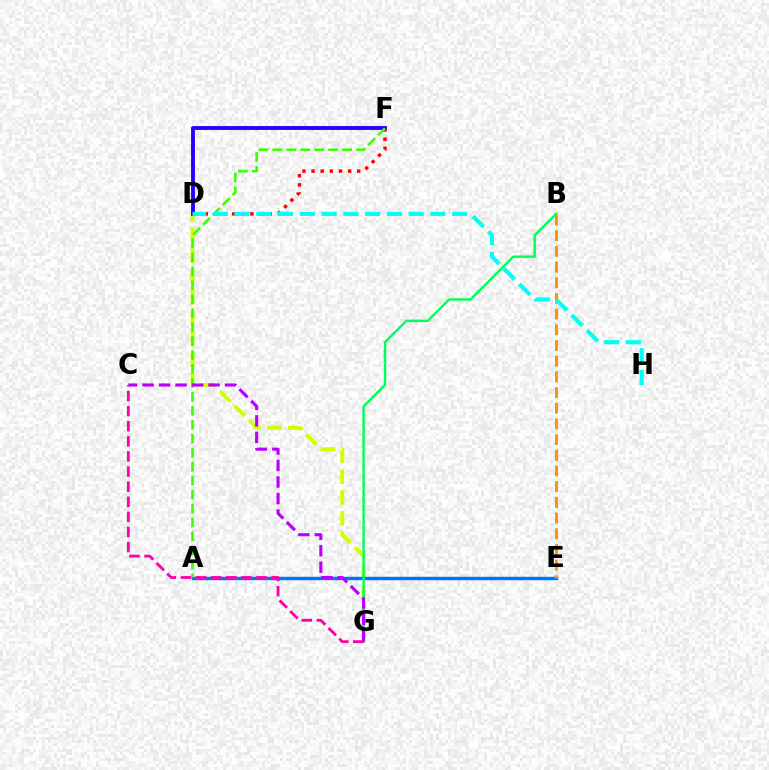{('D', 'G'): [{'color': '#d1ff00', 'line_style': 'dashed', 'thickness': 2.83}], ('D', 'F'): [{'color': '#ff0000', 'line_style': 'dotted', 'thickness': 2.48}, {'color': '#2500ff', 'line_style': 'solid', 'thickness': 2.79}], ('A', 'E'): [{'color': '#0074ff', 'line_style': 'solid', 'thickness': 2.47}], ('B', 'G'): [{'color': '#00ff5c', 'line_style': 'solid', 'thickness': 1.72}], ('A', 'F'): [{'color': '#3dff00', 'line_style': 'dashed', 'thickness': 1.9}], ('C', 'G'): [{'color': '#b900ff', 'line_style': 'dashed', 'thickness': 2.24}, {'color': '#ff00ac', 'line_style': 'dashed', 'thickness': 2.05}], ('B', 'E'): [{'color': '#ff9400', 'line_style': 'dashed', 'thickness': 2.13}], ('D', 'H'): [{'color': '#00fff6', 'line_style': 'dashed', 'thickness': 2.96}]}